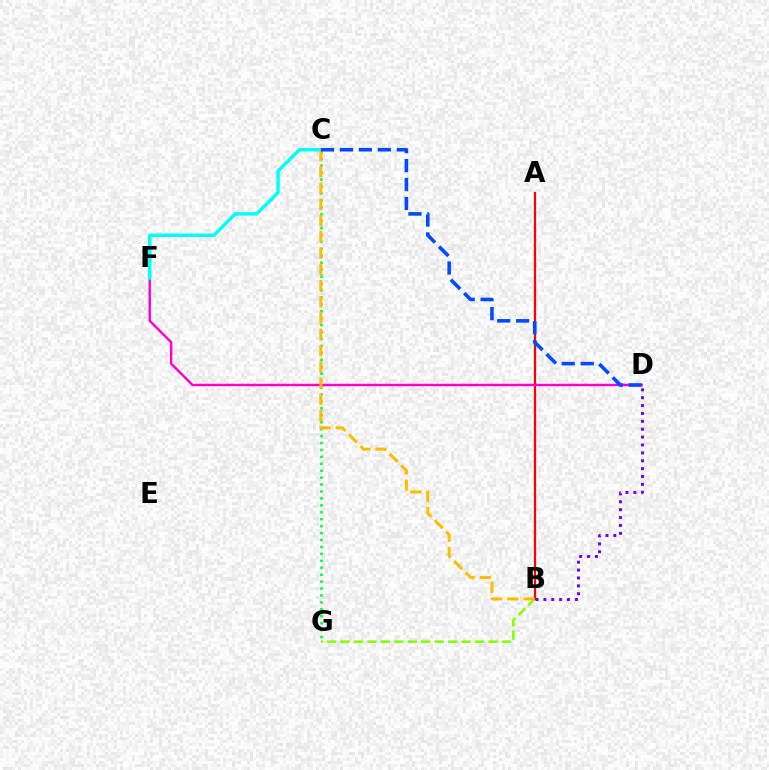{('B', 'G'): [{'color': '#84ff00', 'line_style': 'dashed', 'thickness': 1.83}], ('A', 'B'): [{'color': '#ff0000', 'line_style': 'solid', 'thickness': 1.59}], ('C', 'G'): [{'color': '#00ff39', 'line_style': 'dotted', 'thickness': 1.88}], ('D', 'F'): [{'color': '#ff00cf', 'line_style': 'solid', 'thickness': 1.75}], ('C', 'F'): [{'color': '#00fff6', 'line_style': 'solid', 'thickness': 2.48}], ('B', 'D'): [{'color': '#7200ff', 'line_style': 'dotted', 'thickness': 2.14}], ('B', 'C'): [{'color': '#ffbd00', 'line_style': 'dashed', 'thickness': 2.21}], ('C', 'D'): [{'color': '#004bff', 'line_style': 'dashed', 'thickness': 2.58}]}